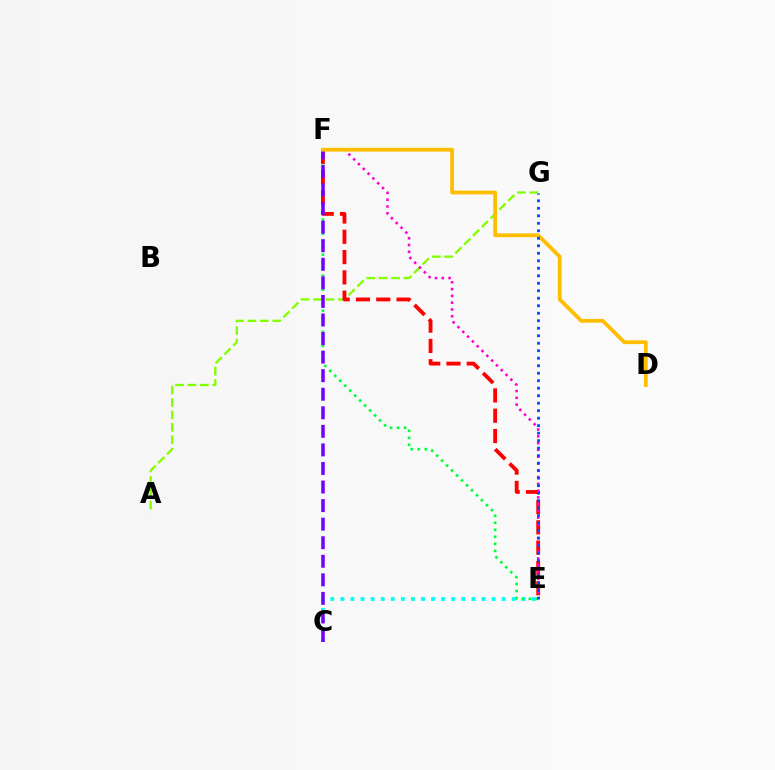{('C', 'E'): [{'color': '#00fff6', 'line_style': 'dotted', 'thickness': 2.74}], ('A', 'G'): [{'color': '#84ff00', 'line_style': 'dashed', 'thickness': 1.68}], ('E', 'F'): [{'color': '#00ff39', 'line_style': 'dotted', 'thickness': 1.91}, {'color': '#ff0000', 'line_style': 'dashed', 'thickness': 2.76}, {'color': '#ff00cf', 'line_style': 'dotted', 'thickness': 1.84}], ('C', 'F'): [{'color': '#7200ff', 'line_style': 'dashed', 'thickness': 2.52}], ('D', 'F'): [{'color': '#ffbd00', 'line_style': 'solid', 'thickness': 2.71}], ('E', 'G'): [{'color': '#004bff', 'line_style': 'dotted', 'thickness': 2.04}]}